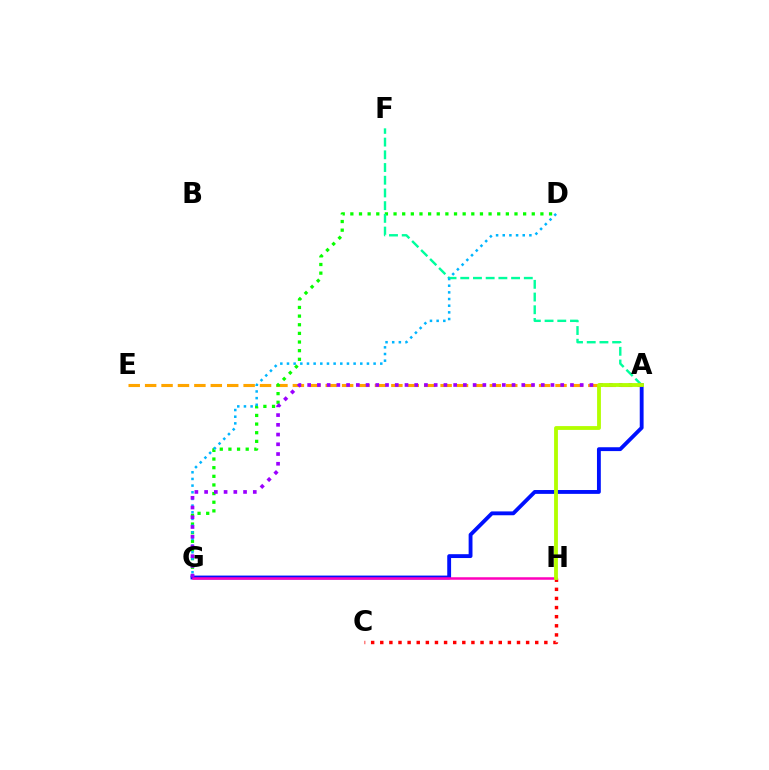{('A', 'E'): [{'color': '#ffa500', 'line_style': 'dashed', 'thickness': 2.23}], ('D', 'G'): [{'color': '#08ff00', 'line_style': 'dotted', 'thickness': 2.35}, {'color': '#00b5ff', 'line_style': 'dotted', 'thickness': 1.81}], ('A', 'F'): [{'color': '#00ff9d', 'line_style': 'dashed', 'thickness': 1.73}], ('C', 'H'): [{'color': '#ff0000', 'line_style': 'dotted', 'thickness': 2.48}], ('A', 'G'): [{'color': '#0010ff', 'line_style': 'solid', 'thickness': 2.77}, {'color': '#9b00ff', 'line_style': 'dotted', 'thickness': 2.64}], ('G', 'H'): [{'color': '#ff00bd', 'line_style': 'solid', 'thickness': 1.81}], ('A', 'H'): [{'color': '#b3ff00', 'line_style': 'solid', 'thickness': 2.75}]}